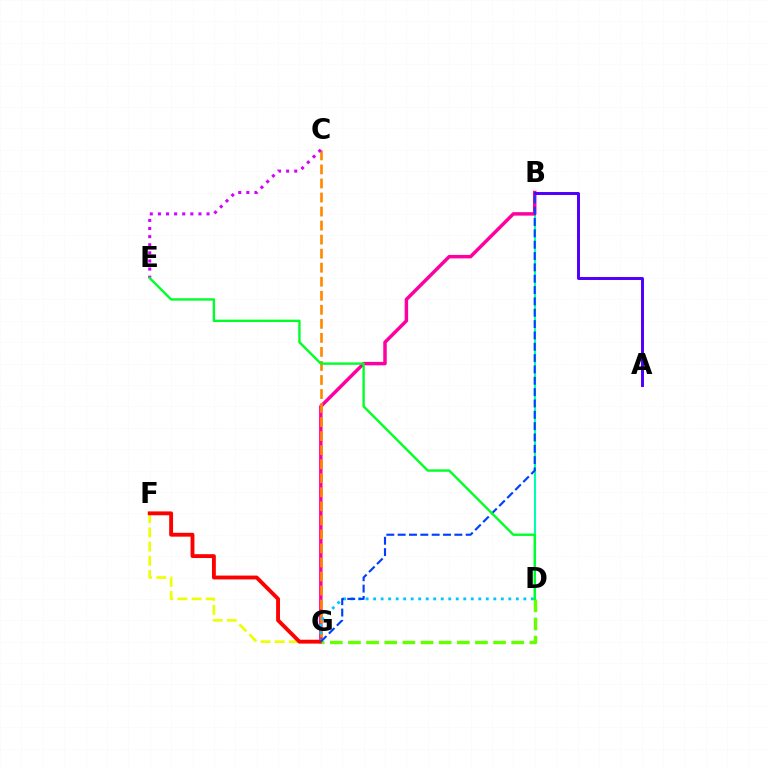{('B', 'D'): [{'color': '#00ffaf', 'line_style': 'solid', 'thickness': 1.51}], ('B', 'G'): [{'color': '#ff00a0', 'line_style': 'solid', 'thickness': 2.49}, {'color': '#003fff', 'line_style': 'dashed', 'thickness': 1.54}], ('F', 'G'): [{'color': '#eeff00', 'line_style': 'dashed', 'thickness': 1.92}, {'color': '#ff0000', 'line_style': 'solid', 'thickness': 2.78}], ('C', 'G'): [{'color': '#ff8800', 'line_style': 'dashed', 'thickness': 1.91}], ('D', 'G'): [{'color': '#00c7ff', 'line_style': 'dotted', 'thickness': 2.04}, {'color': '#66ff00', 'line_style': 'dashed', 'thickness': 2.46}], ('C', 'E'): [{'color': '#d600ff', 'line_style': 'dotted', 'thickness': 2.2}], ('D', 'E'): [{'color': '#00ff27', 'line_style': 'solid', 'thickness': 1.72}], ('A', 'B'): [{'color': '#4f00ff', 'line_style': 'solid', 'thickness': 2.14}]}